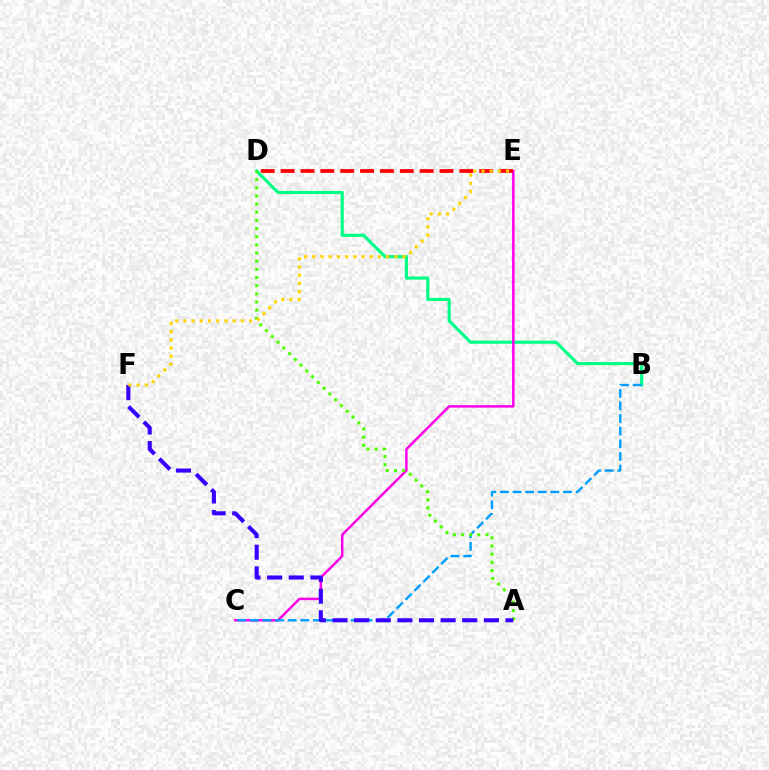{('B', 'D'): [{'color': '#00ff86', 'line_style': 'solid', 'thickness': 2.26}], ('C', 'E'): [{'color': '#ff00ed', 'line_style': 'solid', 'thickness': 1.79}], ('D', 'E'): [{'color': '#ff0000', 'line_style': 'dashed', 'thickness': 2.7}], ('B', 'C'): [{'color': '#009eff', 'line_style': 'dashed', 'thickness': 1.72}], ('A', 'D'): [{'color': '#4fff00', 'line_style': 'dotted', 'thickness': 2.22}], ('A', 'F'): [{'color': '#3700ff', 'line_style': 'dashed', 'thickness': 2.94}], ('E', 'F'): [{'color': '#ffd500', 'line_style': 'dotted', 'thickness': 2.23}]}